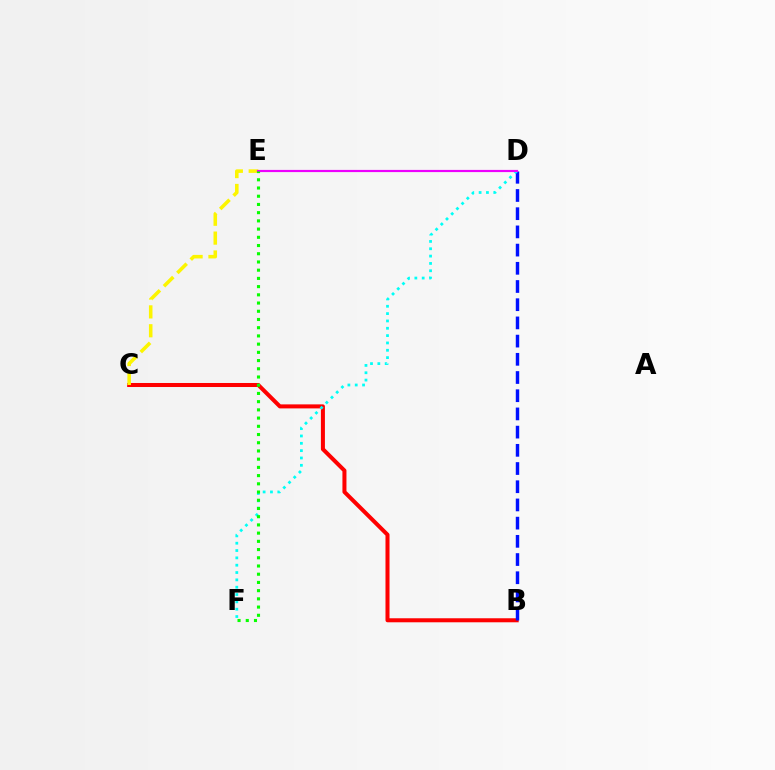{('B', 'C'): [{'color': '#ff0000', 'line_style': 'solid', 'thickness': 2.9}], ('B', 'D'): [{'color': '#0010ff', 'line_style': 'dashed', 'thickness': 2.47}], ('D', 'F'): [{'color': '#00fff6', 'line_style': 'dotted', 'thickness': 1.99}], ('C', 'E'): [{'color': '#fcf500', 'line_style': 'dashed', 'thickness': 2.56}], ('D', 'E'): [{'color': '#ee00ff', 'line_style': 'solid', 'thickness': 1.58}], ('E', 'F'): [{'color': '#08ff00', 'line_style': 'dotted', 'thickness': 2.23}]}